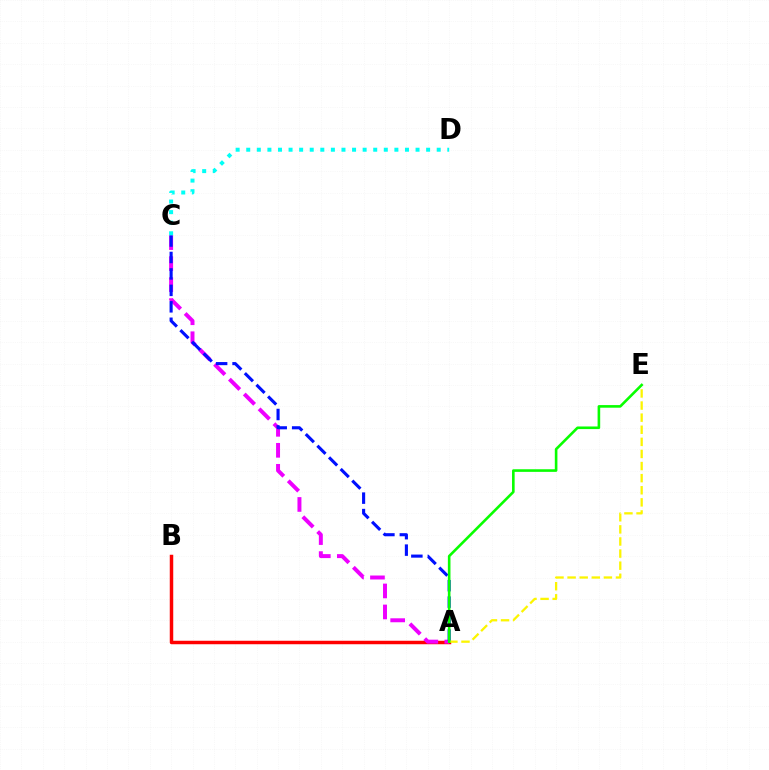{('A', 'B'): [{'color': '#ff0000', 'line_style': 'solid', 'thickness': 2.5}], ('A', 'C'): [{'color': '#ee00ff', 'line_style': 'dashed', 'thickness': 2.85}, {'color': '#0010ff', 'line_style': 'dashed', 'thickness': 2.23}], ('A', 'E'): [{'color': '#fcf500', 'line_style': 'dashed', 'thickness': 1.64}, {'color': '#08ff00', 'line_style': 'solid', 'thickness': 1.88}], ('C', 'D'): [{'color': '#00fff6', 'line_style': 'dotted', 'thickness': 2.88}]}